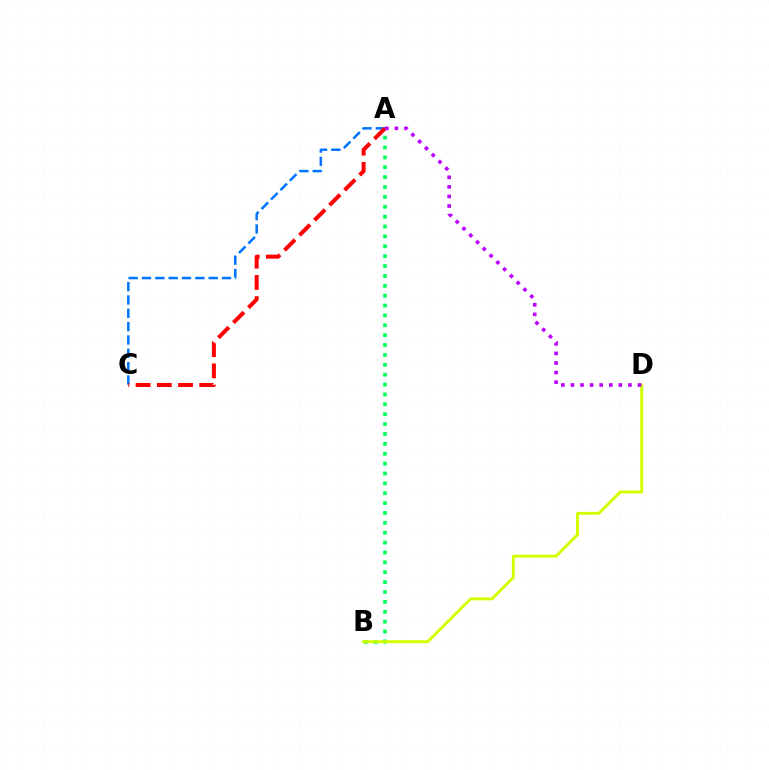{('A', 'B'): [{'color': '#00ff5c', 'line_style': 'dotted', 'thickness': 2.68}], ('A', 'C'): [{'color': '#0074ff', 'line_style': 'dashed', 'thickness': 1.81}, {'color': '#ff0000', 'line_style': 'dashed', 'thickness': 2.88}], ('B', 'D'): [{'color': '#d1ff00', 'line_style': 'solid', 'thickness': 2.11}], ('A', 'D'): [{'color': '#b900ff', 'line_style': 'dotted', 'thickness': 2.6}]}